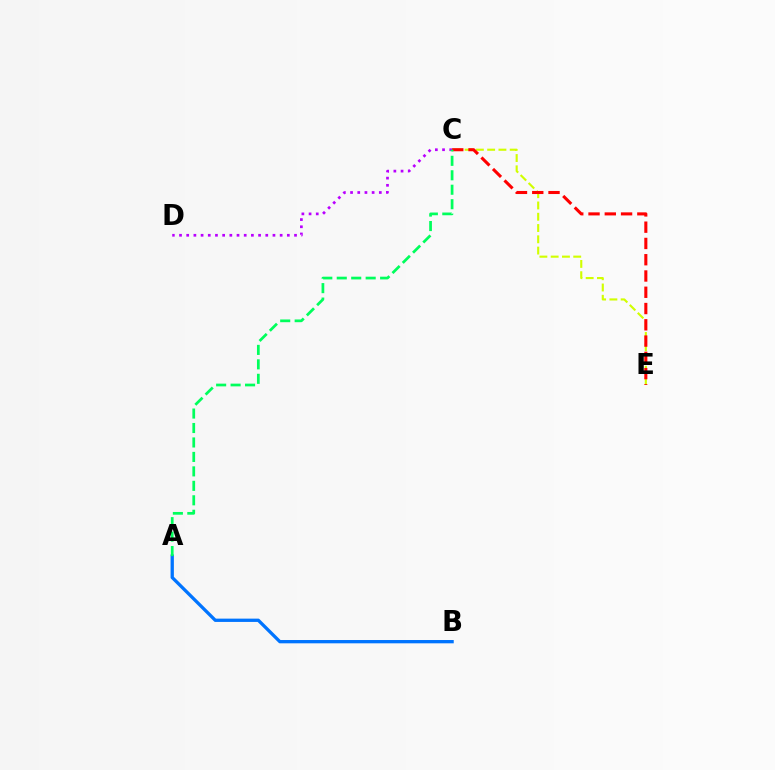{('C', 'D'): [{'color': '#b900ff', 'line_style': 'dotted', 'thickness': 1.95}], ('A', 'B'): [{'color': '#0074ff', 'line_style': 'solid', 'thickness': 2.37}], ('C', 'E'): [{'color': '#d1ff00', 'line_style': 'dashed', 'thickness': 1.53}, {'color': '#ff0000', 'line_style': 'dashed', 'thickness': 2.21}], ('A', 'C'): [{'color': '#00ff5c', 'line_style': 'dashed', 'thickness': 1.96}]}